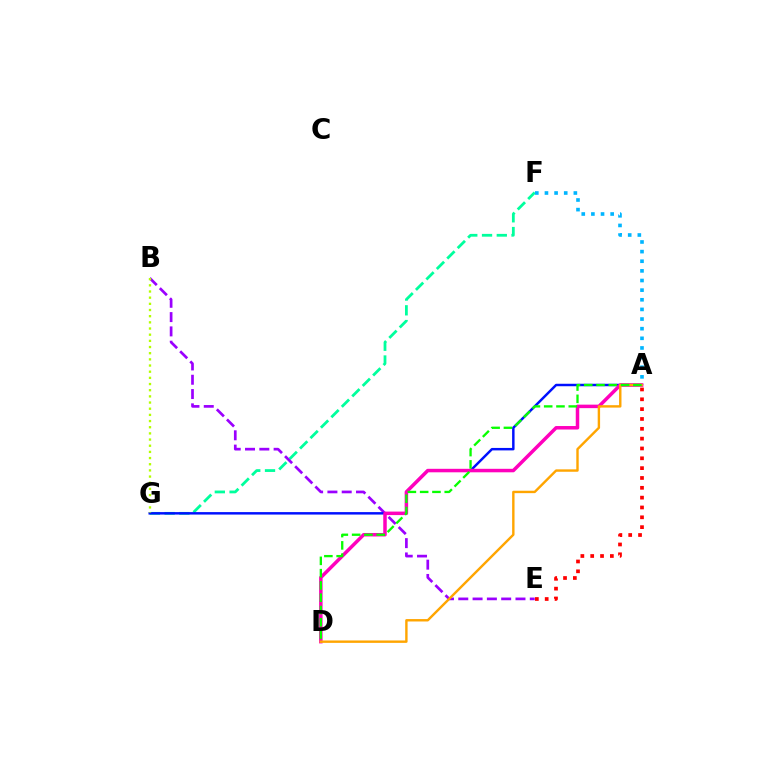{('F', 'G'): [{'color': '#00ff9d', 'line_style': 'dashed', 'thickness': 2.01}], ('A', 'F'): [{'color': '#00b5ff', 'line_style': 'dotted', 'thickness': 2.62}], ('B', 'E'): [{'color': '#9b00ff', 'line_style': 'dashed', 'thickness': 1.94}], ('A', 'G'): [{'color': '#0010ff', 'line_style': 'solid', 'thickness': 1.77}], ('A', 'D'): [{'color': '#ff00bd', 'line_style': 'solid', 'thickness': 2.52}, {'color': '#ffa500', 'line_style': 'solid', 'thickness': 1.73}, {'color': '#08ff00', 'line_style': 'dashed', 'thickness': 1.67}], ('B', 'G'): [{'color': '#b3ff00', 'line_style': 'dotted', 'thickness': 1.68}], ('A', 'E'): [{'color': '#ff0000', 'line_style': 'dotted', 'thickness': 2.67}]}